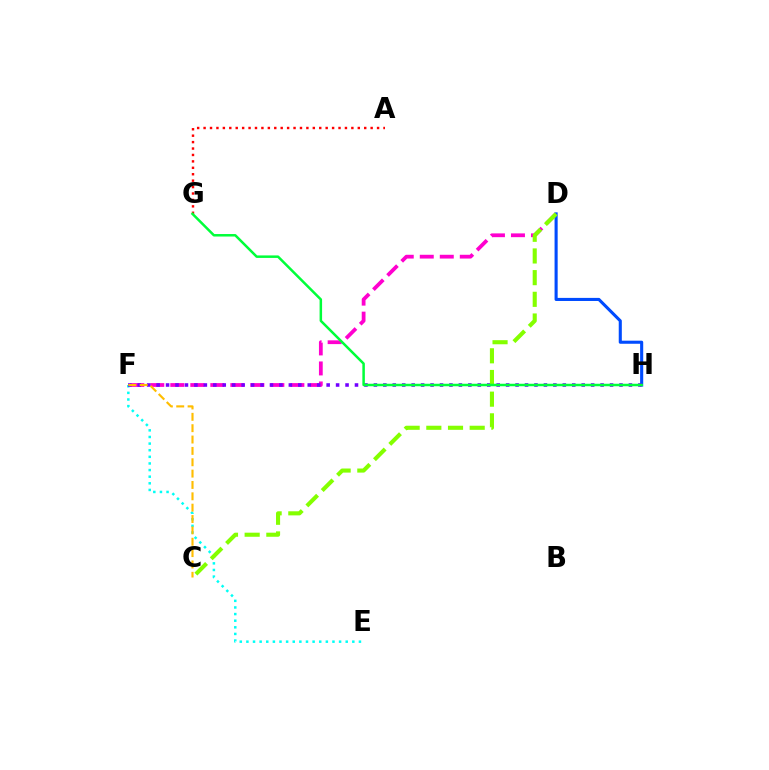{('D', 'F'): [{'color': '#ff00cf', 'line_style': 'dashed', 'thickness': 2.72}], ('D', 'H'): [{'color': '#004bff', 'line_style': 'solid', 'thickness': 2.22}], ('E', 'F'): [{'color': '#00fff6', 'line_style': 'dotted', 'thickness': 1.8}], ('F', 'H'): [{'color': '#7200ff', 'line_style': 'dotted', 'thickness': 2.57}], ('C', 'F'): [{'color': '#ffbd00', 'line_style': 'dashed', 'thickness': 1.54}], ('C', 'D'): [{'color': '#84ff00', 'line_style': 'dashed', 'thickness': 2.95}], ('A', 'G'): [{'color': '#ff0000', 'line_style': 'dotted', 'thickness': 1.75}], ('G', 'H'): [{'color': '#00ff39', 'line_style': 'solid', 'thickness': 1.8}]}